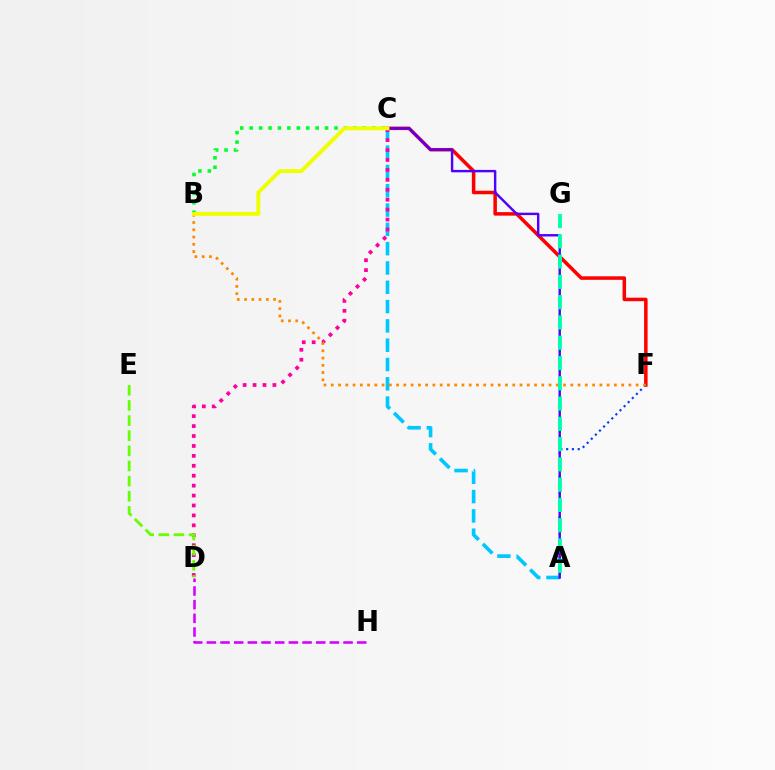{('C', 'F'): [{'color': '#ff0000', 'line_style': 'solid', 'thickness': 2.53}], ('B', 'C'): [{'color': '#00ff27', 'line_style': 'dotted', 'thickness': 2.56}, {'color': '#eeff00', 'line_style': 'solid', 'thickness': 2.8}], ('A', 'C'): [{'color': '#00c7ff', 'line_style': 'dashed', 'thickness': 2.62}, {'color': '#4f00ff', 'line_style': 'solid', 'thickness': 1.74}], ('A', 'F'): [{'color': '#003fff', 'line_style': 'dotted', 'thickness': 1.57}], ('C', 'D'): [{'color': '#ff00a0', 'line_style': 'dotted', 'thickness': 2.7}], ('B', 'F'): [{'color': '#ff8800', 'line_style': 'dotted', 'thickness': 1.97}], ('D', 'H'): [{'color': '#d600ff', 'line_style': 'dashed', 'thickness': 1.86}], ('A', 'G'): [{'color': '#00ffaf', 'line_style': 'dashed', 'thickness': 2.75}], ('D', 'E'): [{'color': '#66ff00', 'line_style': 'dashed', 'thickness': 2.06}]}